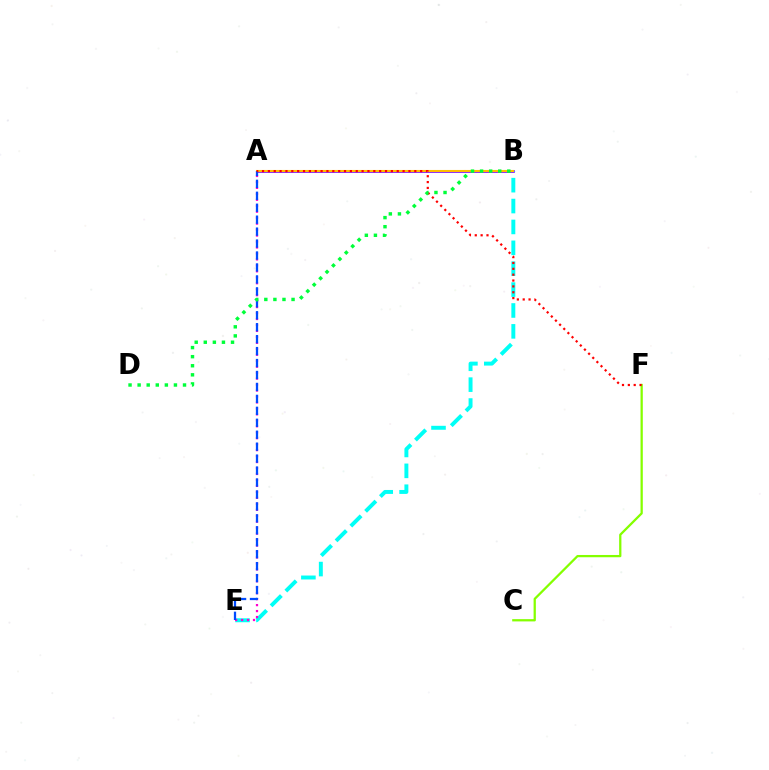{('A', 'B'): [{'color': '#7200ff', 'line_style': 'solid', 'thickness': 1.89}, {'color': '#ffbd00', 'line_style': 'solid', 'thickness': 1.5}], ('B', 'E'): [{'color': '#00fff6', 'line_style': 'dashed', 'thickness': 2.84}], ('A', 'E'): [{'color': '#ff00cf', 'line_style': 'dotted', 'thickness': 1.62}, {'color': '#004bff', 'line_style': 'dashed', 'thickness': 1.62}], ('C', 'F'): [{'color': '#84ff00', 'line_style': 'solid', 'thickness': 1.63}], ('A', 'F'): [{'color': '#ff0000', 'line_style': 'dotted', 'thickness': 1.59}], ('B', 'D'): [{'color': '#00ff39', 'line_style': 'dotted', 'thickness': 2.47}]}